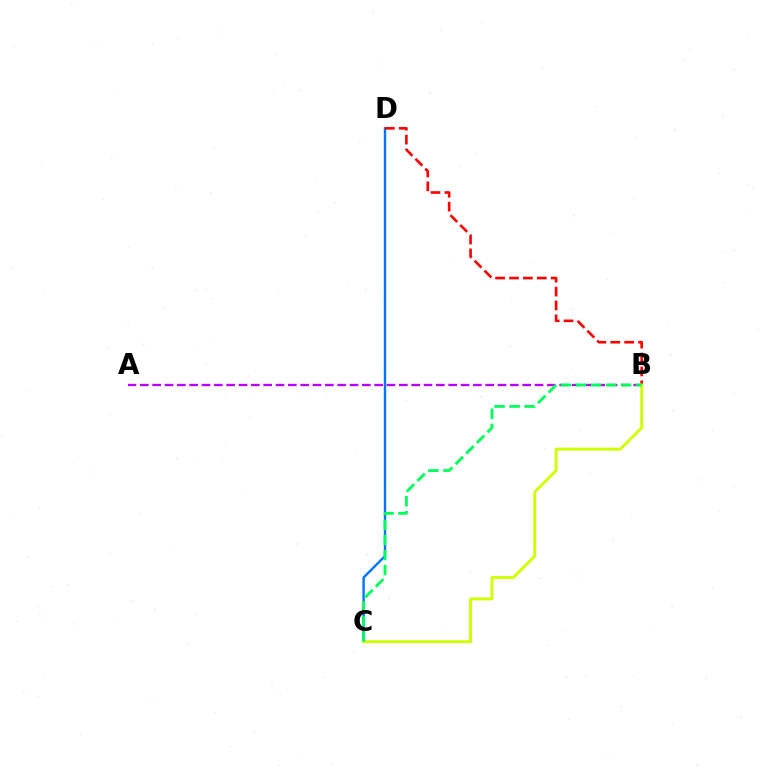{('A', 'B'): [{'color': '#b900ff', 'line_style': 'dashed', 'thickness': 1.68}], ('C', 'D'): [{'color': '#0074ff', 'line_style': 'solid', 'thickness': 1.72}], ('B', 'D'): [{'color': '#ff0000', 'line_style': 'dashed', 'thickness': 1.89}], ('B', 'C'): [{'color': '#d1ff00', 'line_style': 'solid', 'thickness': 2.09}, {'color': '#00ff5c', 'line_style': 'dashed', 'thickness': 2.04}]}